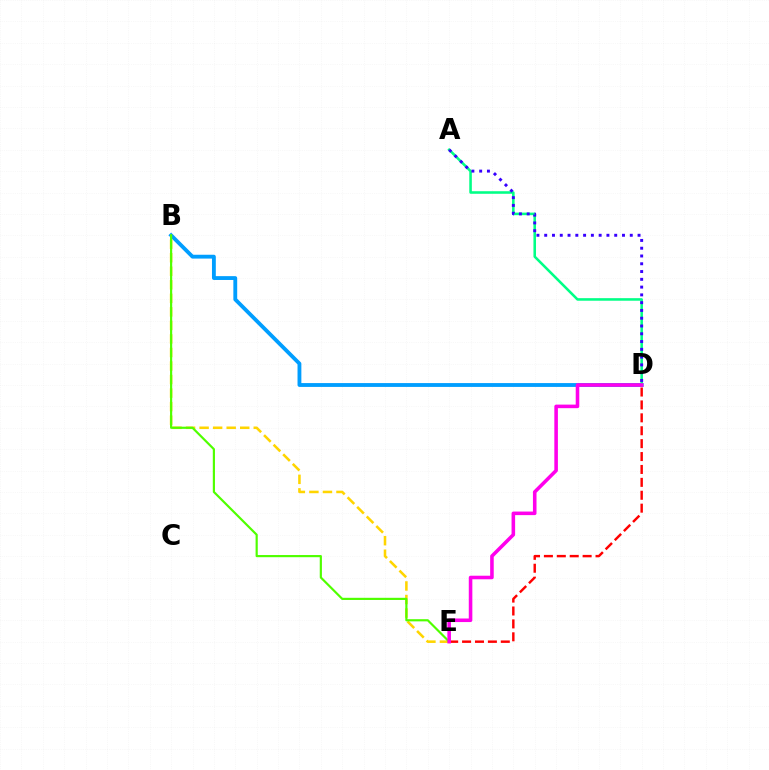{('D', 'E'): [{'color': '#ff0000', 'line_style': 'dashed', 'thickness': 1.75}, {'color': '#ff00ed', 'line_style': 'solid', 'thickness': 2.57}], ('B', 'D'): [{'color': '#009eff', 'line_style': 'solid', 'thickness': 2.76}], ('B', 'E'): [{'color': '#ffd500', 'line_style': 'dashed', 'thickness': 1.84}, {'color': '#4fff00', 'line_style': 'solid', 'thickness': 1.56}], ('A', 'D'): [{'color': '#00ff86', 'line_style': 'solid', 'thickness': 1.84}, {'color': '#3700ff', 'line_style': 'dotted', 'thickness': 2.11}]}